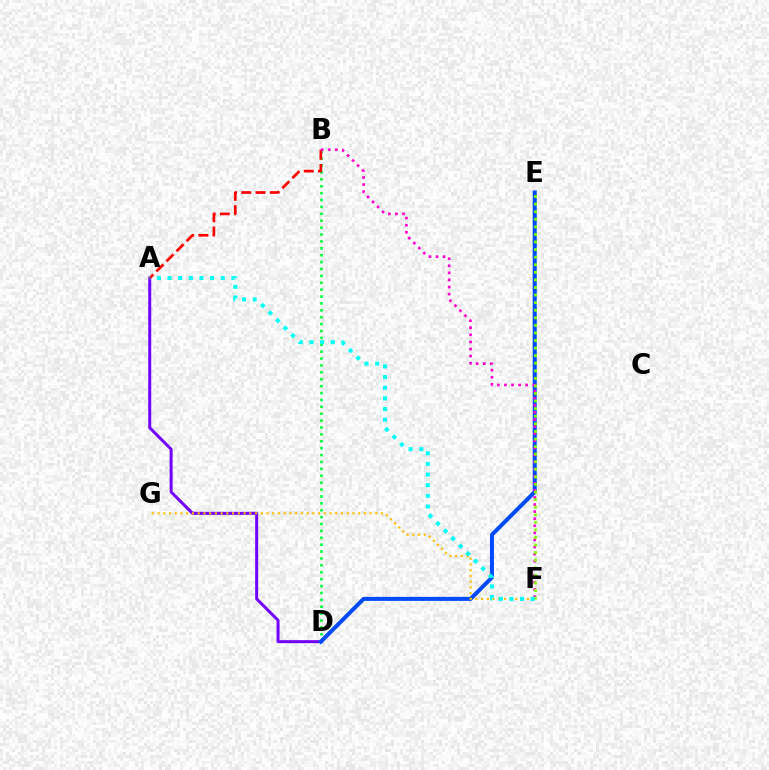{('B', 'D'): [{'color': '#00ff39', 'line_style': 'dotted', 'thickness': 1.87}], ('A', 'D'): [{'color': '#7200ff', 'line_style': 'solid', 'thickness': 2.16}], ('D', 'E'): [{'color': '#004bff', 'line_style': 'solid', 'thickness': 2.89}], ('F', 'G'): [{'color': '#ffbd00', 'line_style': 'dotted', 'thickness': 1.56}], ('A', 'B'): [{'color': '#ff0000', 'line_style': 'dashed', 'thickness': 1.94}], ('B', 'F'): [{'color': '#ff00cf', 'line_style': 'dotted', 'thickness': 1.93}], ('E', 'F'): [{'color': '#84ff00', 'line_style': 'dotted', 'thickness': 2.06}], ('A', 'F'): [{'color': '#00fff6', 'line_style': 'dotted', 'thickness': 2.89}]}